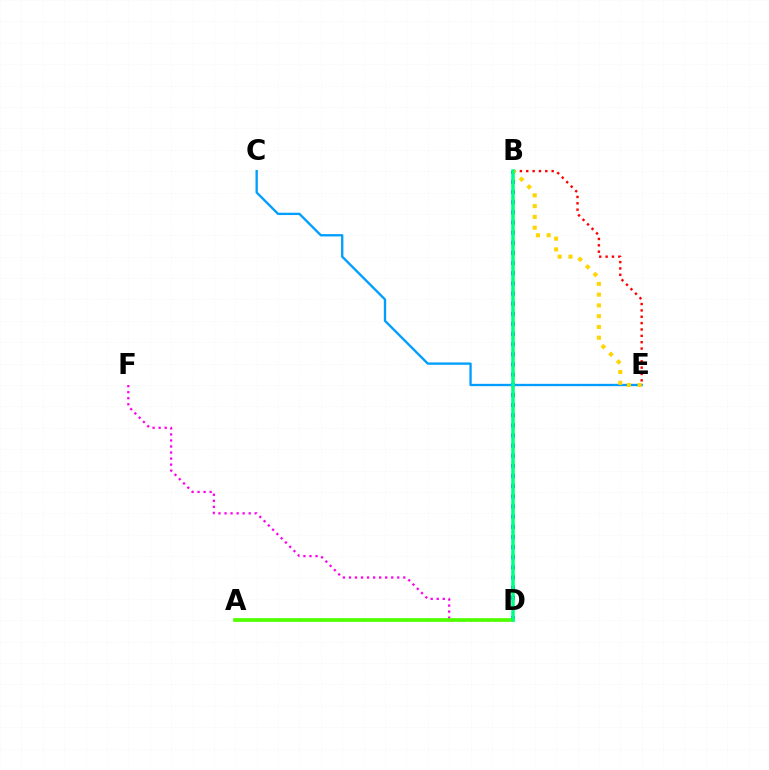{('D', 'F'): [{'color': '#ff00ed', 'line_style': 'dotted', 'thickness': 1.64}], ('B', 'D'): [{'color': '#3700ff', 'line_style': 'dotted', 'thickness': 2.76}, {'color': '#00ff86', 'line_style': 'solid', 'thickness': 2.55}], ('C', 'E'): [{'color': '#009eff', 'line_style': 'solid', 'thickness': 1.68}], ('A', 'D'): [{'color': '#4fff00', 'line_style': 'solid', 'thickness': 2.67}], ('B', 'E'): [{'color': '#ff0000', 'line_style': 'dotted', 'thickness': 1.73}, {'color': '#ffd500', 'line_style': 'dotted', 'thickness': 2.93}]}